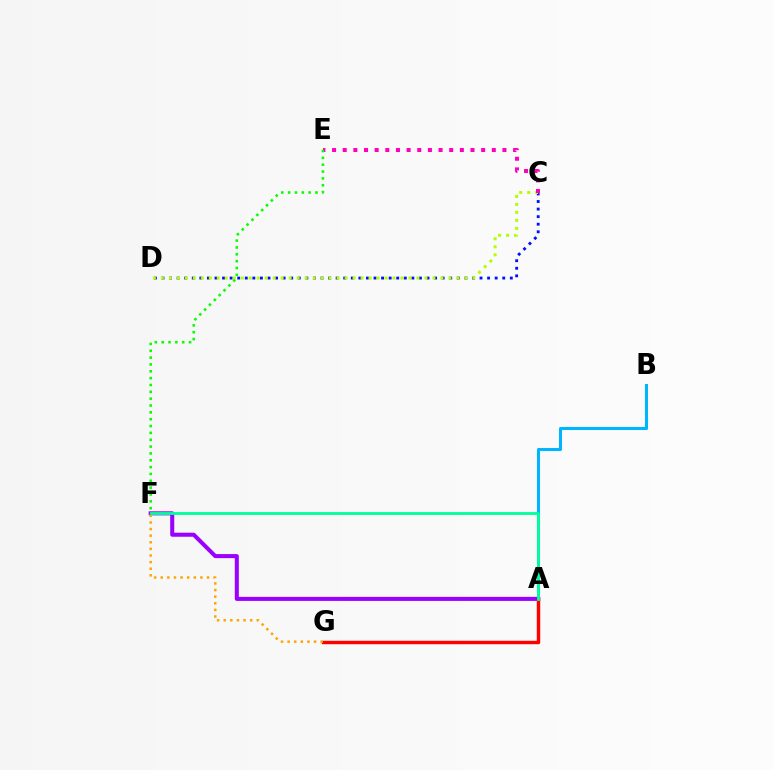{('A', 'B'): [{'color': '#00b5ff', 'line_style': 'solid', 'thickness': 2.2}], ('C', 'D'): [{'color': '#0010ff', 'line_style': 'dotted', 'thickness': 2.06}, {'color': '#b3ff00', 'line_style': 'dotted', 'thickness': 2.17}], ('A', 'F'): [{'color': '#9b00ff', 'line_style': 'solid', 'thickness': 2.92}, {'color': '#00ff9d', 'line_style': 'solid', 'thickness': 2.04}], ('C', 'E'): [{'color': '#ff00bd', 'line_style': 'dotted', 'thickness': 2.89}], ('A', 'G'): [{'color': '#ff0000', 'line_style': 'solid', 'thickness': 2.48}], ('E', 'F'): [{'color': '#08ff00', 'line_style': 'dotted', 'thickness': 1.86}], ('F', 'G'): [{'color': '#ffa500', 'line_style': 'dotted', 'thickness': 1.8}]}